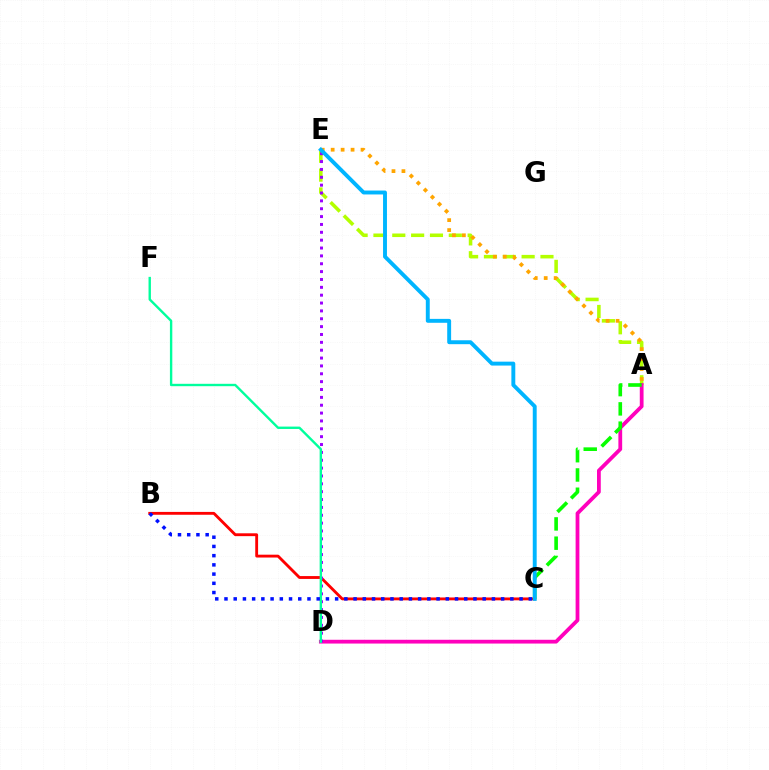{('A', 'E'): [{'color': '#b3ff00', 'line_style': 'dashed', 'thickness': 2.56}, {'color': '#ffa500', 'line_style': 'dotted', 'thickness': 2.7}], ('A', 'D'): [{'color': '#ff00bd', 'line_style': 'solid', 'thickness': 2.72}], ('B', 'C'): [{'color': '#ff0000', 'line_style': 'solid', 'thickness': 2.05}, {'color': '#0010ff', 'line_style': 'dotted', 'thickness': 2.51}], ('D', 'E'): [{'color': '#9b00ff', 'line_style': 'dotted', 'thickness': 2.14}], ('D', 'F'): [{'color': '#00ff9d', 'line_style': 'solid', 'thickness': 1.72}], ('A', 'C'): [{'color': '#08ff00', 'line_style': 'dashed', 'thickness': 2.62}], ('C', 'E'): [{'color': '#00b5ff', 'line_style': 'solid', 'thickness': 2.81}]}